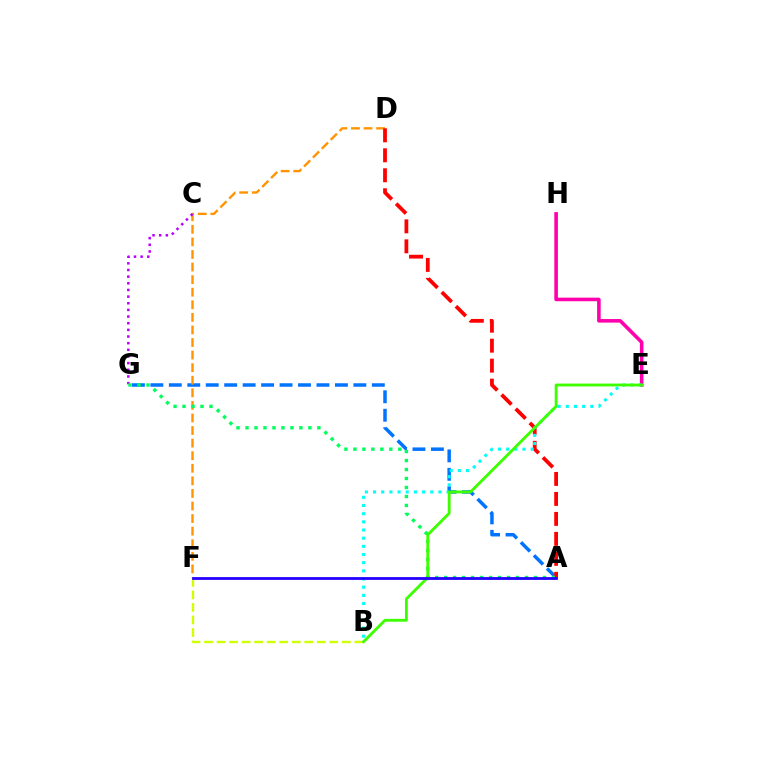{('E', 'H'): [{'color': '#ff00ac', 'line_style': 'solid', 'thickness': 2.58}], ('A', 'G'): [{'color': '#0074ff', 'line_style': 'dashed', 'thickness': 2.51}, {'color': '#00ff5c', 'line_style': 'dotted', 'thickness': 2.44}], ('D', 'F'): [{'color': '#ff9400', 'line_style': 'dashed', 'thickness': 1.71}], ('C', 'G'): [{'color': '#b900ff', 'line_style': 'dotted', 'thickness': 1.81}], ('B', 'F'): [{'color': '#d1ff00', 'line_style': 'dashed', 'thickness': 1.7}], ('A', 'D'): [{'color': '#ff0000', 'line_style': 'dashed', 'thickness': 2.71}], ('B', 'E'): [{'color': '#00fff6', 'line_style': 'dotted', 'thickness': 2.22}, {'color': '#3dff00', 'line_style': 'solid', 'thickness': 2.04}], ('A', 'F'): [{'color': '#2500ff', 'line_style': 'solid', 'thickness': 2.01}]}